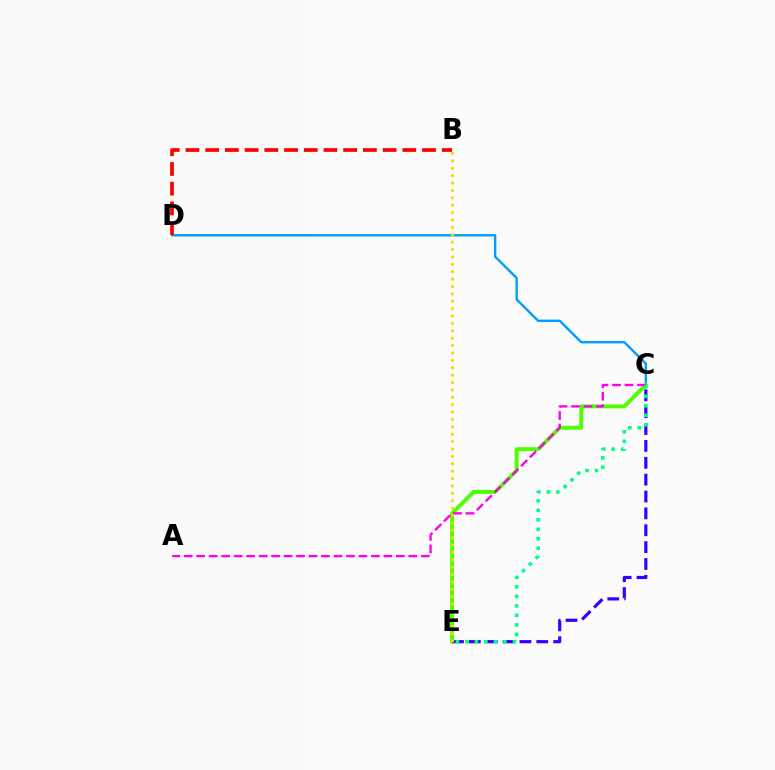{('C', 'D'): [{'color': '#009eff', 'line_style': 'solid', 'thickness': 1.73}], ('C', 'E'): [{'color': '#4fff00', 'line_style': 'solid', 'thickness': 2.83}, {'color': '#3700ff', 'line_style': 'dashed', 'thickness': 2.29}, {'color': '#00ff86', 'line_style': 'dotted', 'thickness': 2.58}], ('A', 'C'): [{'color': '#ff00ed', 'line_style': 'dashed', 'thickness': 1.7}], ('B', 'E'): [{'color': '#ffd500', 'line_style': 'dotted', 'thickness': 2.01}], ('B', 'D'): [{'color': '#ff0000', 'line_style': 'dashed', 'thickness': 2.68}]}